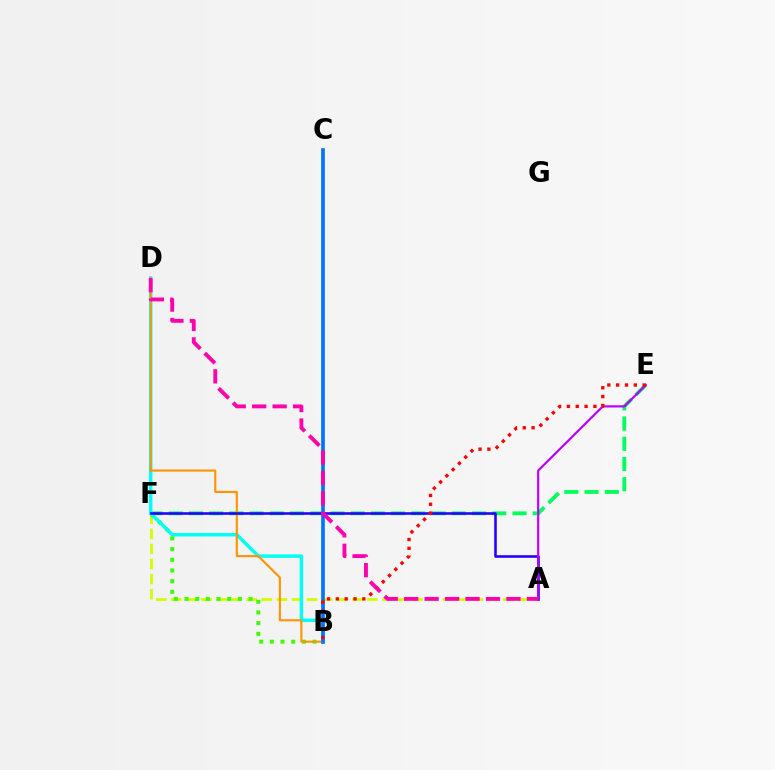{('A', 'F'): [{'color': '#d1ff00', 'line_style': 'dashed', 'thickness': 2.05}, {'color': '#2500ff', 'line_style': 'solid', 'thickness': 1.86}], ('E', 'F'): [{'color': '#00ff5c', 'line_style': 'dashed', 'thickness': 2.75}], ('B', 'F'): [{'color': '#3dff00', 'line_style': 'dotted', 'thickness': 2.9}], ('B', 'D'): [{'color': '#00fff6', 'line_style': 'solid', 'thickness': 2.49}, {'color': '#ff9400', 'line_style': 'solid', 'thickness': 1.53}], ('A', 'E'): [{'color': '#b900ff', 'line_style': 'solid', 'thickness': 1.57}], ('B', 'C'): [{'color': '#0074ff', 'line_style': 'solid', 'thickness': 2.64}], ('B', 'E'): [{'color': '#ff0000', 'line_style': 'dotted', 'thickness': 2.4}], ('A', 'D'): [{'color': '#ff00ac', 'line_style': 'dashed', 'thickness': 2.78}]}